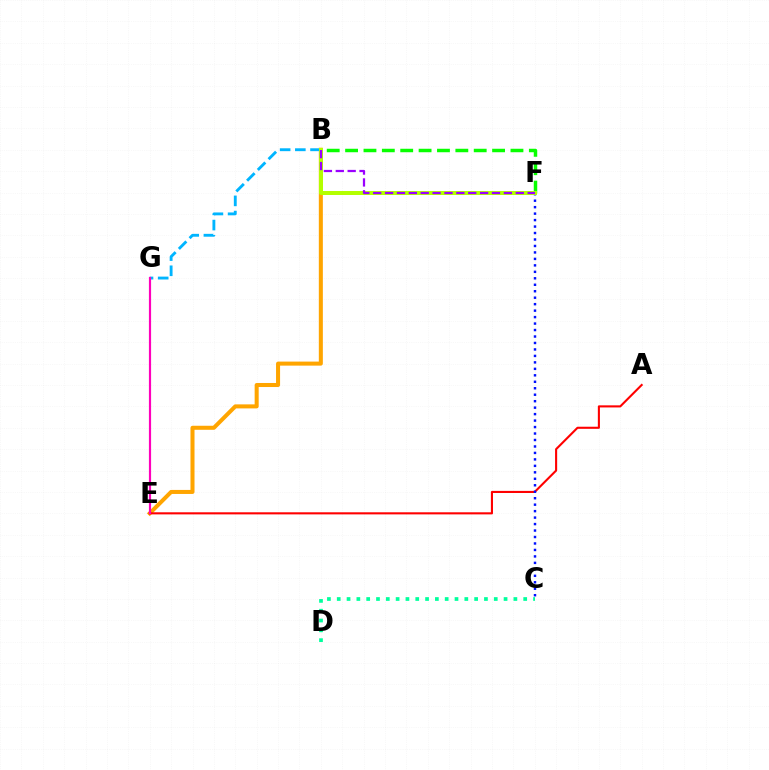{('B', 'E'): [{'color': '#ffa500', 'line_style': 'solid', 'thickness': 2.91}], ('B', 'G'): [{'color': '#00b5ff', 'line_style': 'dashed', 'thickness': 2.06}], ('C', 'D'): [{'color': '#00ff9d', 'line_style': 'dotted', 'thickness': 2.67}], ('A', 'E'): [{'color': '#ff0000', 'line_style': 'solid', 'thickness': 1.51}], ('B', 'F'): [{'color': '#08ff00', 'line_style': 'dashed', 'thickness': 2.5}, {'color': '#b3ff00', 'line_style': 'solid', 'thickness': 2.87}, {'color': '#9b00ff', 'line_style': 'dashed', 'thickness': 1.61}], ('C', 'F'): [{'color': '#0010ff', 'line_style': 'dotted', 'thickness': 1.76}], ('E', 'G'): [{'color': '#ff00bd', 'line_style': 'solid', 'thickness': 1.57}]}